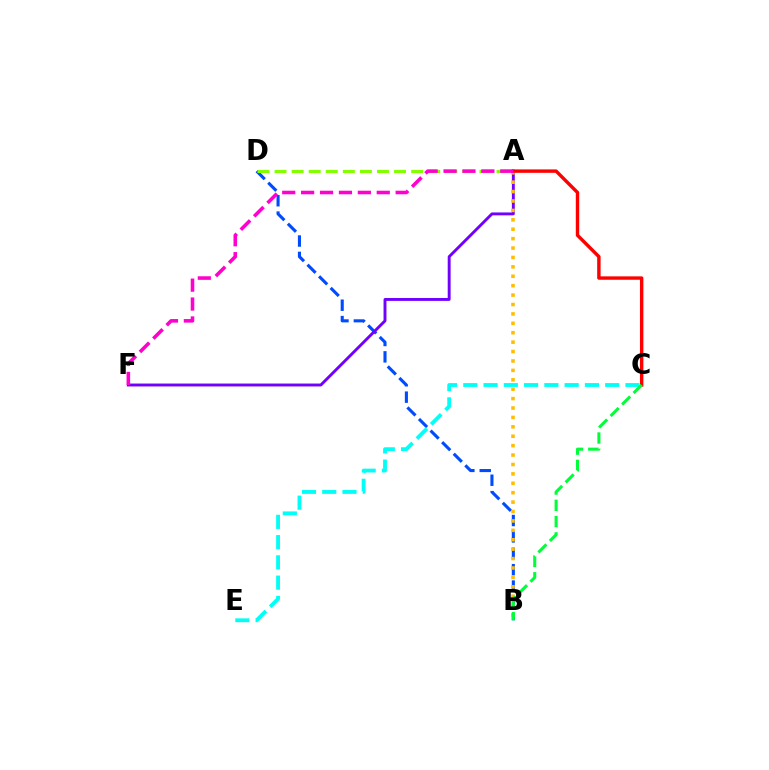{('B', 'D'): [{'color': '#004bff', 'line_style': 'dashed', 'thickness': 2.23}], ('C', 'E'): [{'color': '#00fff6', 'line_style': 'dashed', 'thickness': 2.75}], ('A', 'F'): [{'color': '#7200ff', 'line_style': 'solid', 'thickness': 2.09}, {'color': '#ff00cf', 'line_style': 'dashed', 'thickness': 2.57}], ('A', 'B'): [{'color': '#ffbd00', 'line_style': 'dotted', 'thickness': 2.56}], ('A', 'C'): [{'color': '#ff0000', 'line_style': 'solid', 'thickness': 2.45}], ('A', 'D'): [{'color': '#84ff00', 'line_style': 'dashed', 'thickness': 2.32}], ('B', 'C'): [{'color': '#00ff39', 'line_style': 'dashed', 'thickness': 2.21}]}